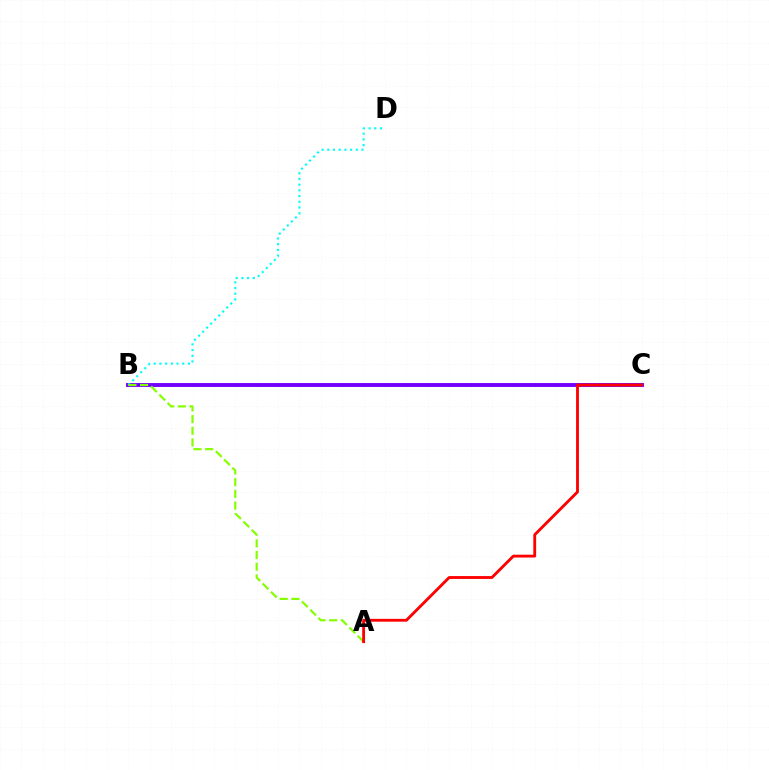{('B', 'C'): [{'color': '#7200ff', 'line_style': 'solid', 'thickness': 2.81}], ('B', 'D'): [{'color': '#00fff6', 'line_style': 'dotted', 'thickness': 1.55}], ('A', 'B'): [{'color': '#84ff00', 'line_style': 'dashed', 'thickness': 1.59}], ('A', 'C'): [{'color': '#ff0000', 'line_style': 'solid', 'thickness': 2.05}]}